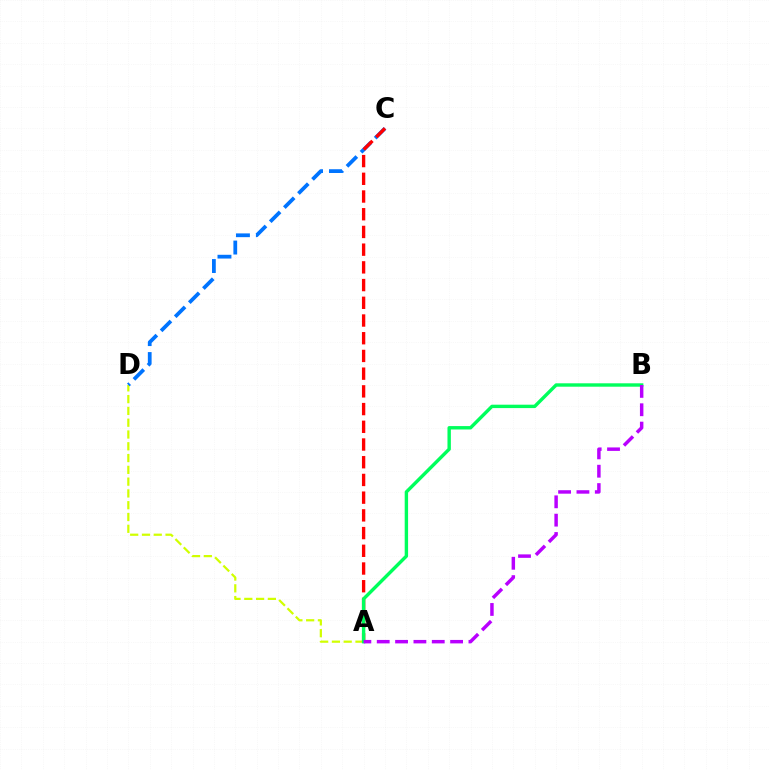{('A', 'D'): [{'color': '#d1ff00', 'line_style': 'dashed', 'thickness': 1.6}], ('C', 'D'): [{'color': '#0074ff', 'line_style': 'dashed', 'thickness': 2.71}], ('A', 'C'): [{'color': '#ff0000', 'line_style': 'dashed', 'thickness': 2.41}], ('A', 'B'): [{'color': '#00ff5c', 'line_style': 'solid', 'thickness': 2.45}, {'color': '#b900ff', 'line_style': 'dashed', 'thickness': 2.49}]}